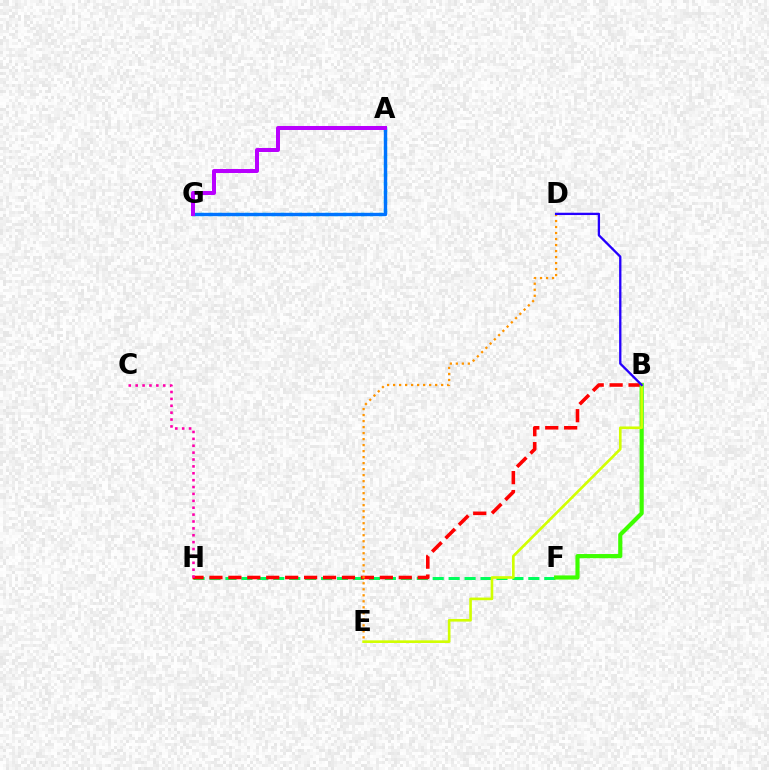{('A', 'G'): [{'color': '#00fff6', 'line_style': 'dotted', 'thickness': 2.42}, {'color': '#0074ff', 'line_style': 'solid', 'thickness': 2.43}, {'color': '#b900ff', 'line_style': 'solid', 'thickness': 2.87}], ('F', 'H'): [{'color': '#00ff5c', 'line_style': 'dashed', 'thickness': 2.17}], ('B', 'H'): [{'color': '#ff0000', 'line_style': 'dashed', 'thickness': 2.57}], ('B', 'F'): [{'color': '#3dff00', 'line_style': 'solid', 'thickness': 2.99}], ('D', 'E'): [{'color': '#ff9400', 'line_style': 'dotted', 'thickness': 1.63}], ('B', 'E'): [{'color': '#d1ff00', 'line_style': 'solid', 'thickness': 1.9}], ('C', 'H'): [{'color': '#ff00ac', 'line_style': 'dotted', 'thickness': 1.87}], ('B', 'D'): [{'color': '#2500ff', 'line_style': 'solid', 'thickness': 1.66}]}